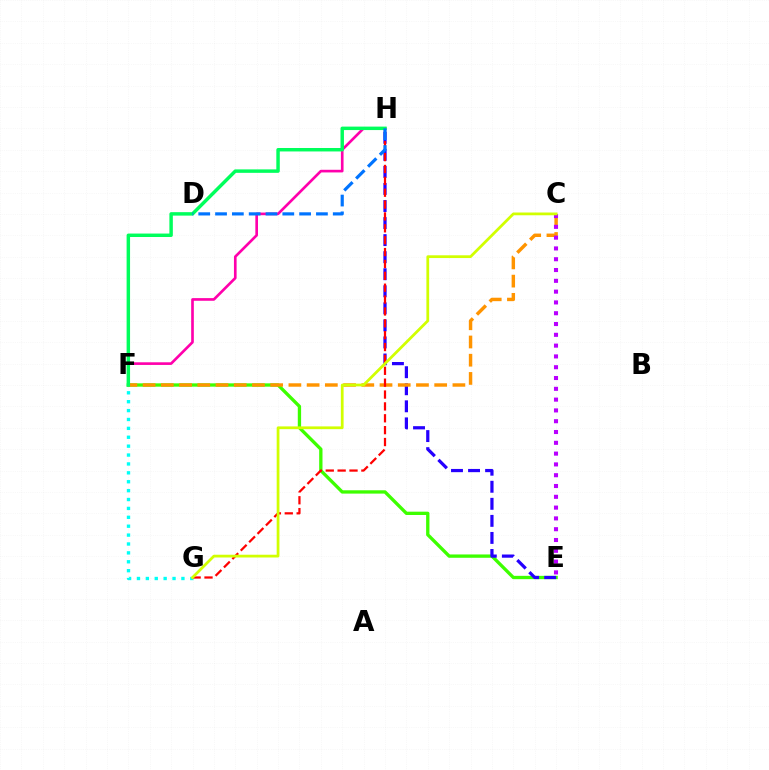{('F', 'H'): [{'color': '#ff00ac', 'line_style': 'solid', 'thickness': 1.91}, {'color': '#00ff5c', 'line_style': 'solid', 'thickness': 2.49}], ('F', 'G'): [{'color': '#00fff6', 'line_style': 'dotted', 'thickness': 2.42}], ('E', 'F'): [{'color': '#3dff00', 'line_style': 'solid', 'thickness': 2.39}], ('E', 'H'): [{'color': '#2500ff', 'line_style': 'dashed', 'thickness': 2.32}], ('C', 'F'): [{'color': '#ff9400', 'line_style': 'dashed', 'thickness': 2.48}], ('G', 'H'): [{'color': '#ff0000', 'line_style': 'dashed', 'thickness': 1.61}], ('C', 'E'): [{'color': '#b900ff', 'line_style': 'dotted', 'thickness': 2.93}], ('C', 'G'): [{'color': '#d1ff00', 'line_style': 'solid', 'thickness': 1.99}], ('D', 'H'): [{'color': '#0074ff', 'line_style': 'dashed', 'thickness': 2.28}]}